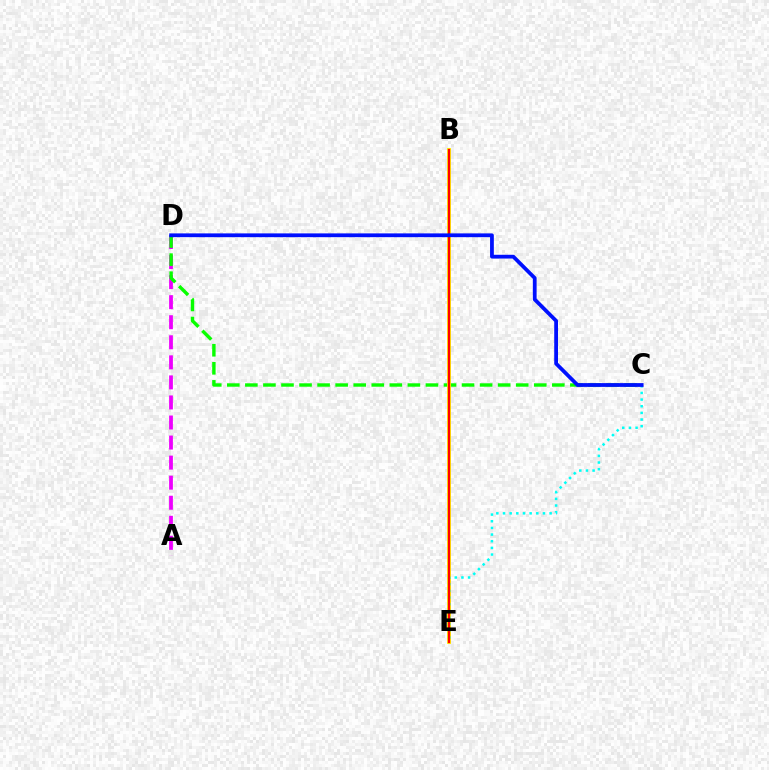{('A', 'D'): [{'color': '#ee00ff', 'line_style': 'dashed', 'thickness': 2.72}], ('C', 'D'): [{'color': '#08ff00', 'line_style': 'dashed', 'thickness': 2.45}, {'color': '#0010ff', 'line_style': 'solid', 'thickness': 2.72}], ('B', 'E'): [{'color': '#fcf500', 'line_style': 'solid', 'thickness': 2.81}, {'color': '#ff0000', 'line_style': 'solid', 'thickness': 1.65}], ('C', 'E'): [{'color': '#00fff6', 'line_style': 'dotted', 'thickness': 1.81}]}